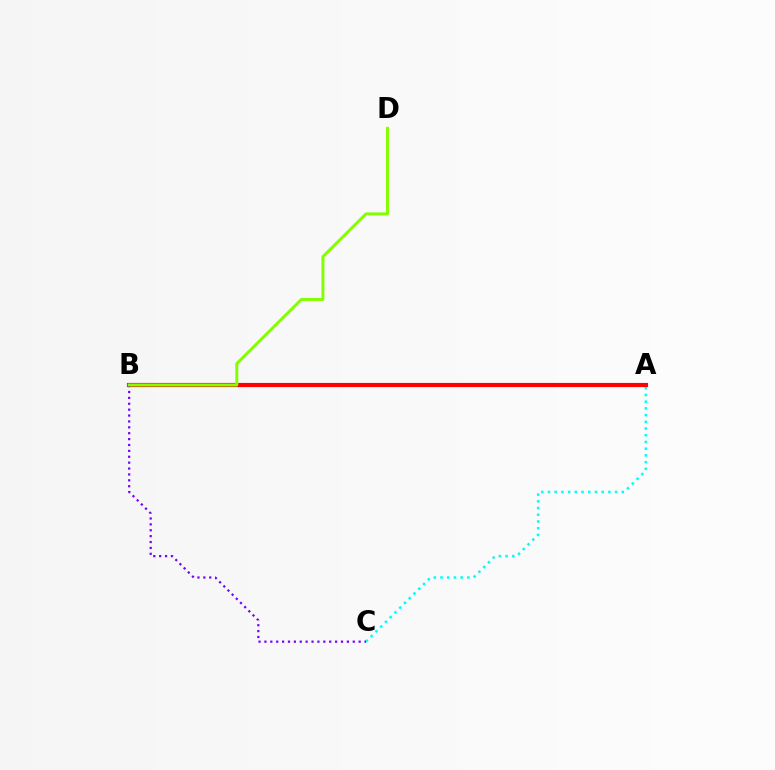{('A', 'C'): [{'color': '#00fff6', 'line_style': 'dotted', 'thickness': 1.82}], ('A', 'B'): [{'color': '#ff0000', 'line_style': 'solid', 'thickness': 2.99}], ('B', 'C'): [{'color': '#7200ff', 'line_style': 'dotted', 'thickness': 1.6}], ('B', 'D'): [{'color': '#84ff00', 'line_style': 'solid', 'thickness': 2.14}]}